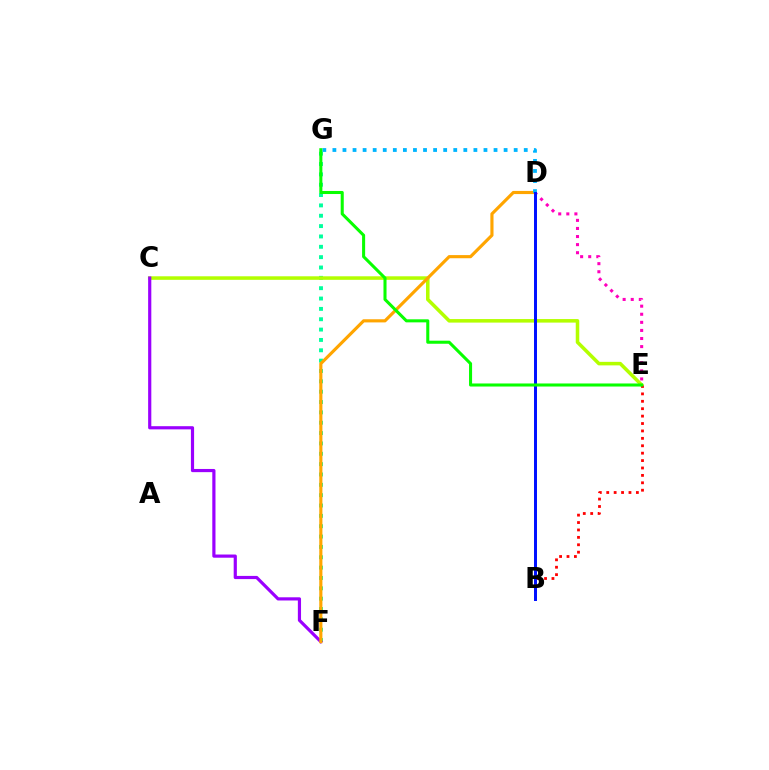{('F', 'G'): [{'color': '#00ff9d', 'line_style': 'dotted', 'thickness': 2.81}], ('C', 'E'): [{'color': '#b3ff00', 'line_style': 'solid', 'thickness': 2.55}], ('C', 'F'): [{'color': '#9b00ff', 'line_style': 'solid', 'thickness': 2.29}], ('B', 'E'): [{'color': '#ff0000', 'line_style': 'dotted', 'thickness': 2.01}], ('D', 'E'): [{'color': '#ff00bd', 'line_style': 'dotted', 'thickness': 2.2}], ('D', 'F'): [{'color': '#ffa500', 'line_style': 'solid', 'thickness': 2.26}], ('D', 'G'): [{'color': '#00b5ff', 'line_style': 'dotted', 'thickness': 2.74}], ('B', 'D'): [{'color': '#0010ff', 'line_style': 'solid', 'thickness': 2.14}], ('E', 'G'): [{'color': '#08ff00', 'line_style': 'solid', 'thickness': 2.2}]}